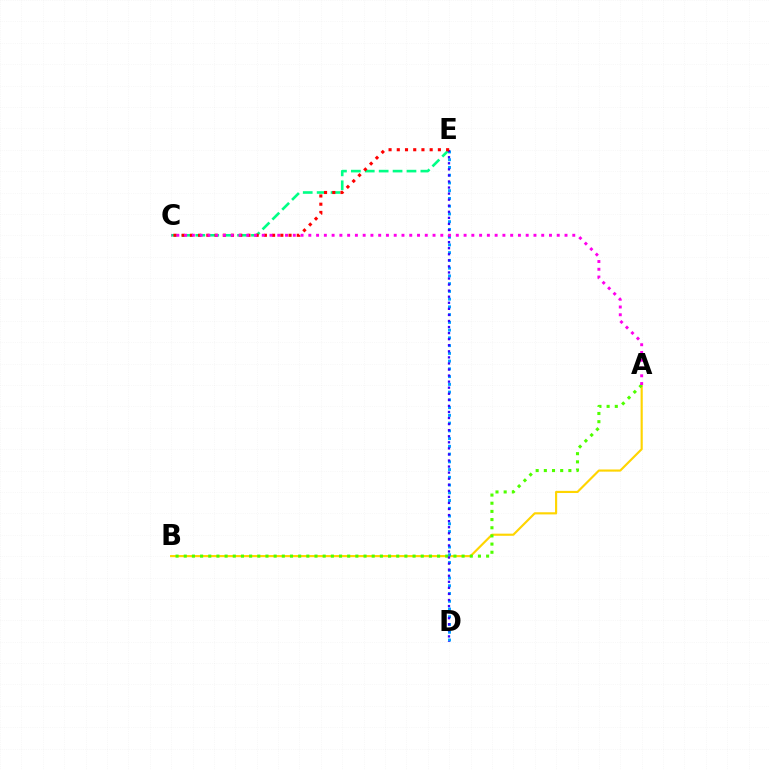{('A', 'B'): [{'color': '#ffd500', 'line_style': 'solid', 'thickness': 1.55}, {'color': '#4fff00', 'line_style': 'dotted', 'thickness': 2.22}], ('D', 'E'): [{'color': '#009eff', 'line_style': 'dotted', 'thickness': 2.1}, {'color': '#3700ff', 'line_style': 'dotted', 'thickness': 1.65}], ('C', 'E'): [{'color': '#00ff86', 'line_style': 'dashed', 'thickness': 1.89}, {'color': '#ff0000', 'line_style': 'dotted', 'thickness': 2.23}], ('A', 'C'): [{'color': '#ff00ed', 'line_style': 'dotted', 'thickness': 2.11}]}